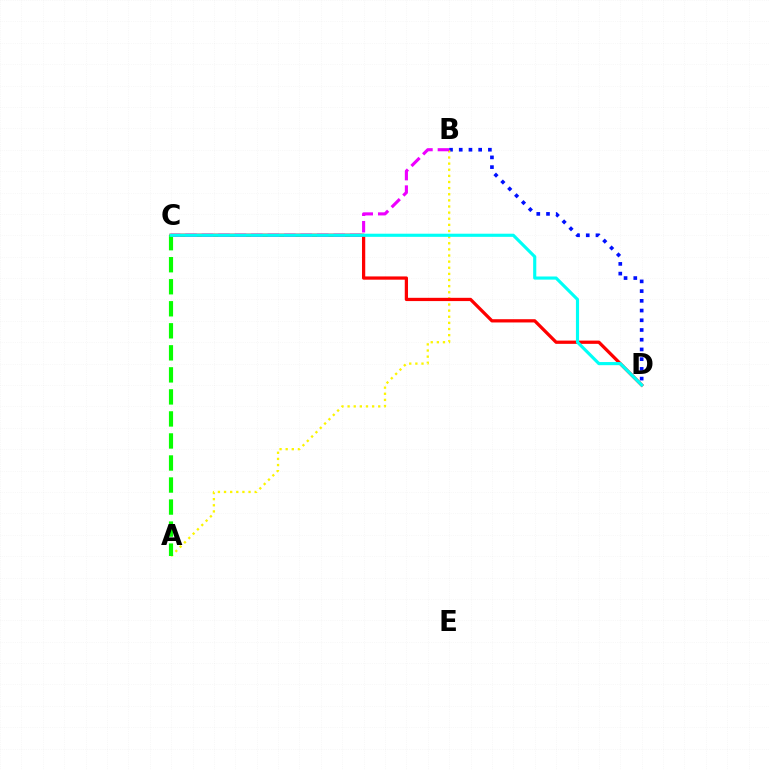{('B', 'D'): [{'color': '#0010ff', 'line_style': 'dotted', 'thickness': 2.64}], ('A', 'B'): [{'color': '#fcf500', 'line_style': 'dotted', 'thickness': 1.66}], ('C', 'D'): [{'color': '#ff0000', 'line_style': 'solid', 'thickness': 2.35}, {'color': '#00fff6', 'line_style': 'solid', 'thickness': 2.26}], ('A', 'C'): [{'color': '#08ff00', 'line_style': 'dashed', 'thickness': 2.99}], ('B', 'C'): [{'color': '#ee00ff', 'line_style': 'dashed', 'thickness': 2.24}]}